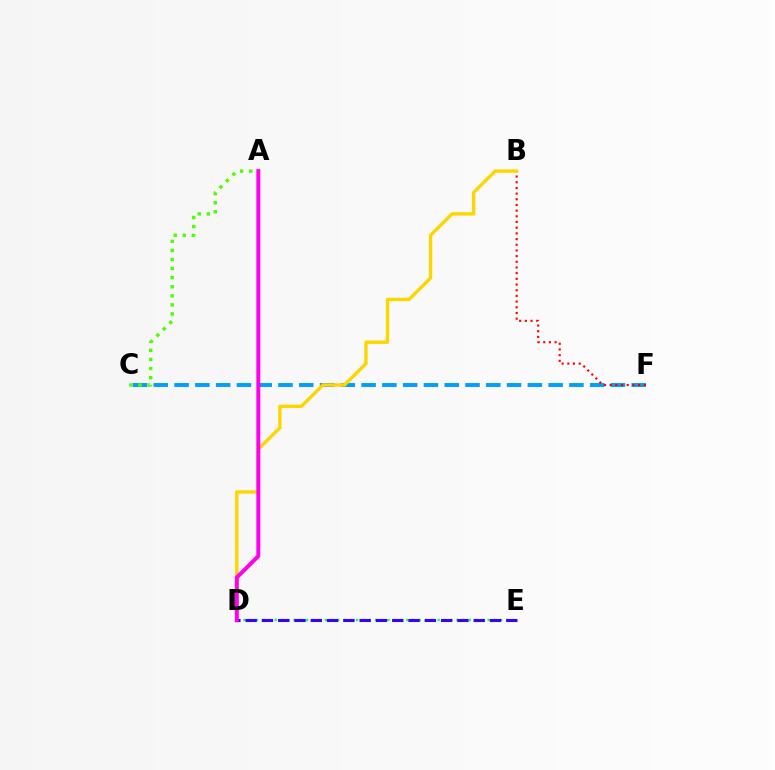{('C', 'F'): [{'color': '#009eff', 'line_style': 'dashed', 'thickness': 2.82}], ('B', 'F'): [{'color': '#ff0000', 'line_style': 'dotted', 'thickness': 1.54}], ('A', 'C'): [{'color': '#4fff00', 'line_style': 'dotted', 'thickness': 2.47}], ('D', 'E'): [{'color': '#00ff86', 'line_style': 'dotted', 'thickness': 1.7}, {'color': '#3700ff', 'line_style': 'dashed', 'thickness': 2.21}], ('B', 'D'): [{'color': '#ffd500', 'line_style': 'solid', 'thickness': 2.43}], ('A', 'D'): [{'color': '#ff00ed', 'line_style': 'solid', 'thickness': 2.86}]}